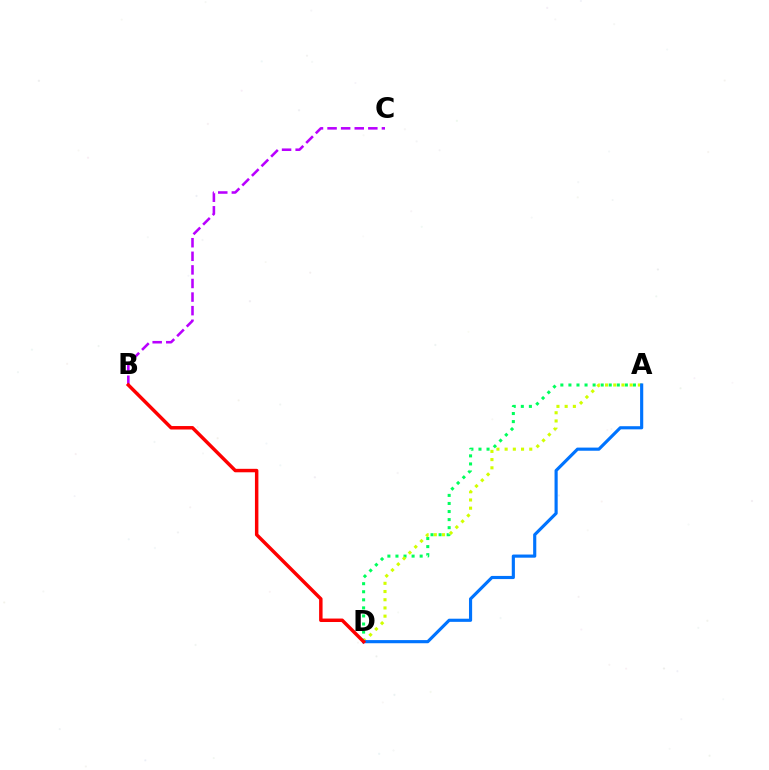{('A', 'D'): [{'color': '#00ff5c', 'line_style': 'dotted', 'thickness': 2.19}, {'color': '#d1ff00', 'line_style': 'dotted', 'thickness': 2.23}, {'color': '#0074ff', 'line_style': 'solid', 'thickness': 2.26}], ('B', 'C'): [{'color': '#b900ff', 'line_style': 'dashed', 'thickness': 1.85}], ('B', 'D'): [{'color': '#ff0000', 'line_style': 'solid', 'thickness': 2.49}]}